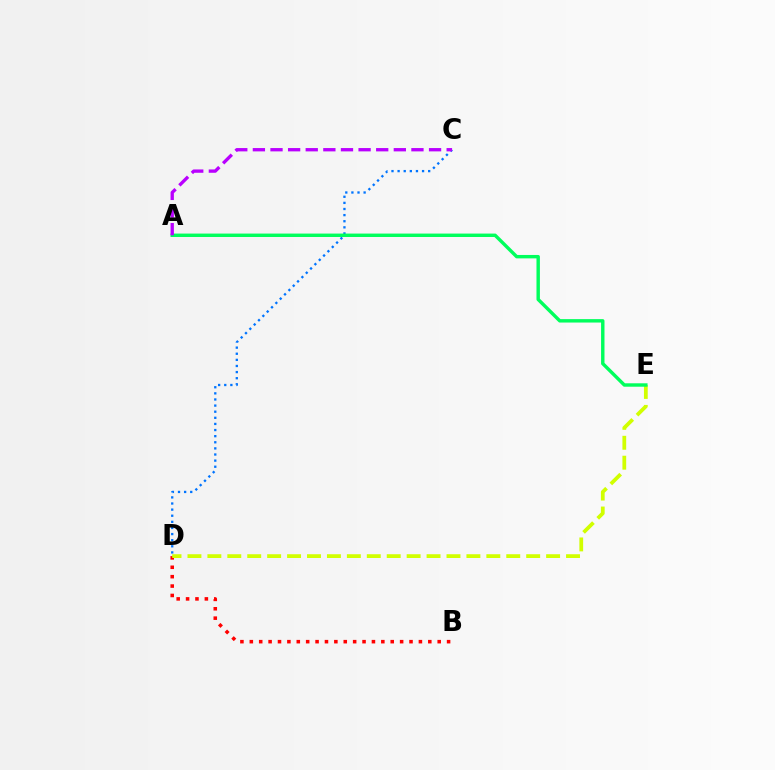{('B', 'D'): [{'color': '#ff0000', 'line_style': 'dotted', 'thickness': 2.55}], ('C', 'D'): [{'color': '#0074ff', 'line_style': 'dotted', 'thickness': 1.66}], ('D', 'E'): [{'color': '#d1ff00', 'line_style': 'dashed', 'thickness': 2.71}], ('A', 'E'): [{'color': '#00ff5c', 'line_style': 'solid', 'thickness': 2.46}], ('A', 'C'): [{'color': '#b900ff', 'line_style': 'dashed', 'thickness': 2.39}]}